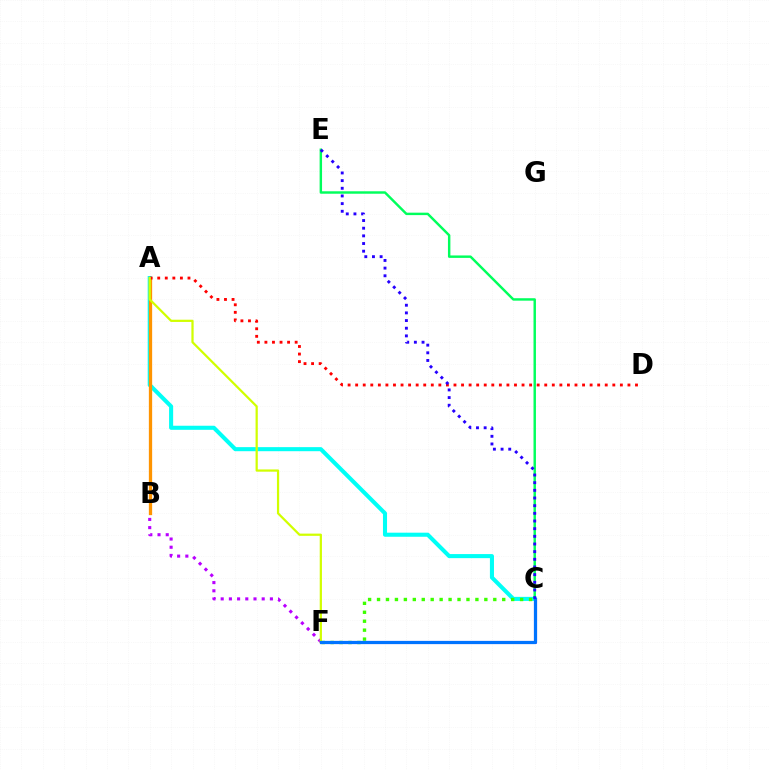{('C', 'F'): [{'color': '#ff00ac', 'line_style': 'solid', 'thickness': 2.19}, {'color': '#3dff00', 'line_style': 'dotted', 'thickness': 2.43}, {'color': '#0074ff', 'line_style': 'solid', 'thickness': 2.31}], ('A', 'C'): [{'color': '#00fff6', 'line_style': 'solid', 'thickness': 2.93}], ('A', 'B'): [{'color': '#ff9400', 'line_style': 'solid', 'thickness': 2.37}], ('A', 'D'): [{'color': '#ff0000', 'line_style': 'dotted', 'thickness': 2.05}], ('B', 'F'): [{'color': '#b900ff', 'line_style': 'dotted', 'thickness': 2.23}], ('A', 'F'): [{'color': '#d1ff00', 'line_style': 'solid', 'thickness': 1.61}], ('C', 'E'): [{'color': '#00ff5c', 'line_style': 'solid', 'thickness': 1.76}, {'color': '#2500ff', 'line_style': 'dotted', 'thickness': 2.08}]}